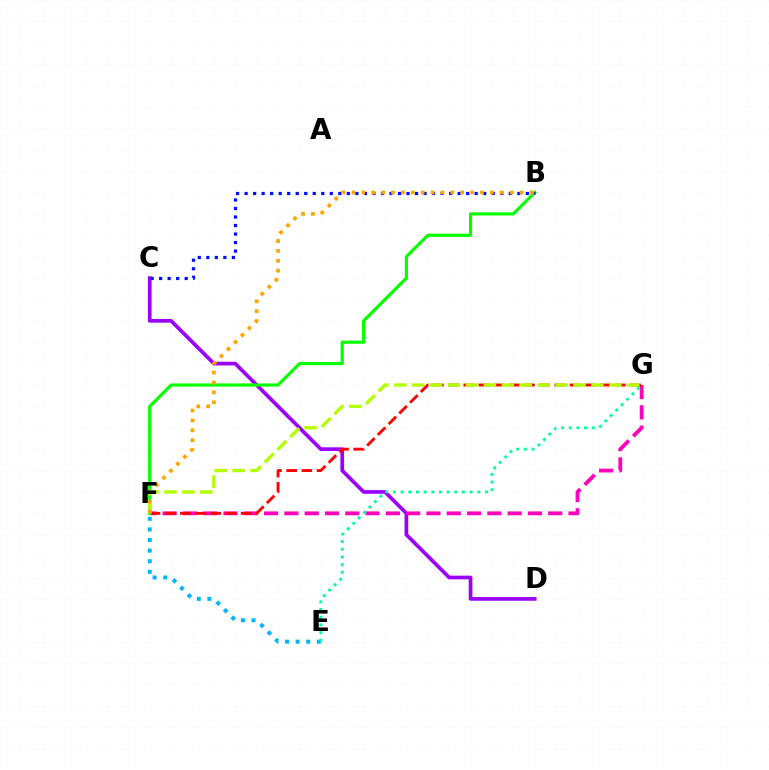{('C', 'D'): [{'color': '#9b00ff', 'line_style': 'solid', 'thickness': 2.67}], ('F', 'G'): [{'color': '#ff00bd', 'line_style': 'dashed', 'thickness': 2.76}, {'color': '#ff0000', 'line_style': 'dashed', 'thickness': 2.06}, {'color': '#b3ff00', 'line_style': 'dashed', 'thickness': 2.43}], ('B', 'F'): [{'color': '#08ff00', 'line_style': 'solid', 'thickness': 2.28}, {'color': '#ffa500', 'line_style': 'dotted', 'thickness': 2.69}], ('E', 'F'): [{'color': '#00b5ff', 'line_style': 'dotted', 'thickness': 2.88}], ('B', 'C'): [{'color': '#0010ff', 'line_style': 'dotted', 'thickness': 2.32}], ('E', 'G'): [{'color': '#00ff9d', 'line_style': 'dotted', 'thickness': 2.09}]}